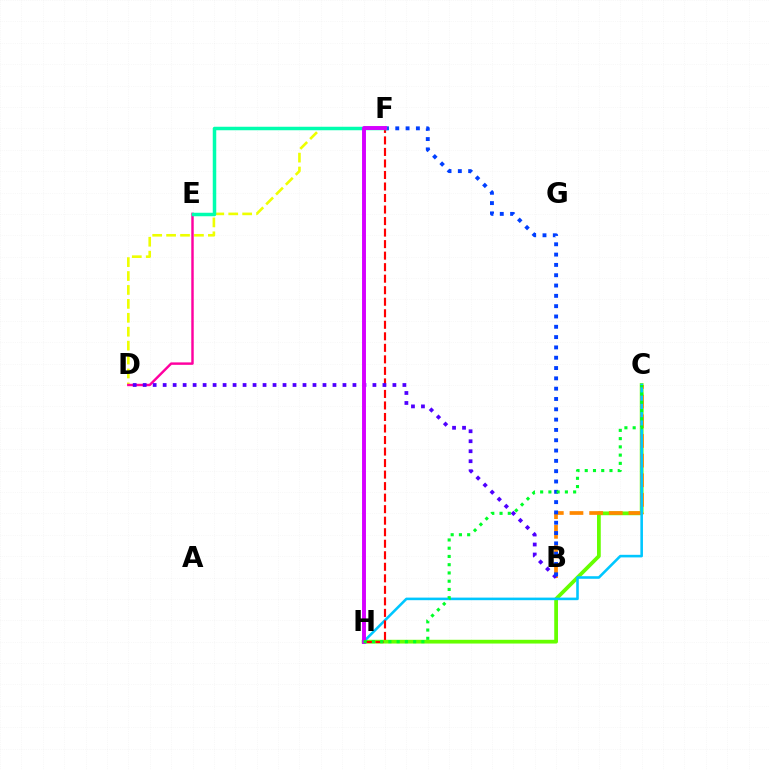{('C', 'H'): [{'color': '#66ff00', 'line_style': 'solid', 'thickness': 2.7}, {'color': '#00c7ff', 'line_style': 'solid', 'thickness': 1.86}, {'color': '#00ff27', 'line_style': 'dotted', 'thickness': 2.24}], ('B', 'C'): [{'color': '#ff8800', 'line_style': 'dashed', 'thickness': 2.67}], ('D', 'F'): [{'color': '#eeff00', 'line_style': 'dashed', 'thickness': 1.89}], ('D', 'E'): [{'color': '#ff00a0', 'line_style': 'solid', 'thickness': 1.76}], ('F', 'H'): [{'color': '#ff0000', 'line_style': 'dashed', 'thickness': 1.57}, {'color': '#d600ff', 'line_style': 'solid', 'thickness': 2.82}], ('B', 'D'): [{'color': '#4f00ff', 'line_style': 'dotted', 'thickness': 2.71}], ('B', 'F'): [{'color': '#003fff', 'line_style': 'dotted', 'thickness': 2.8}], ('E', 'F'): [{'color': '#00ffaf', 'line_style': 'solid', 'thickness': 2.51}]}